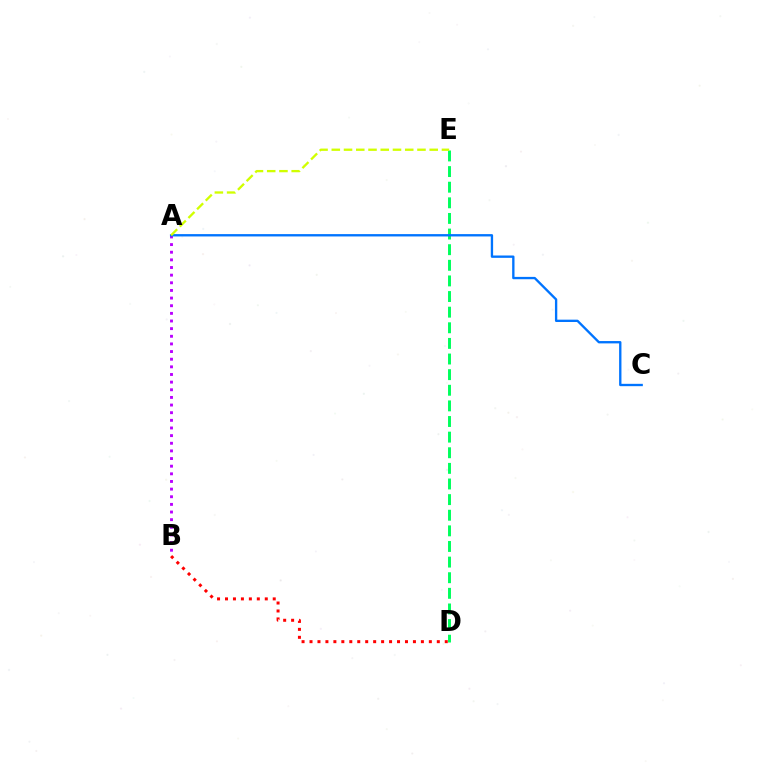{('D', 'E'): [{'color': '#00ff5c', 'line_style': 'dashed', 'thickness': 2.12}], ('A', 'B'): [{'color': '#b900ff', 'line_style': 'dotted', 'thickness': 2.08}], ('A', 'C'): [{'color': '#0074ff', 'line_style': 'solid', 'thickness': 1.69}], ('B', 'D'): [{'color': '#ff0000', 'line_style': 'dotted', 'thickness': 2.16}], ('A', 'E'): [{'color': '#d1ff00', 'line_style': 'dashed', 'thickness': 1.66}]}